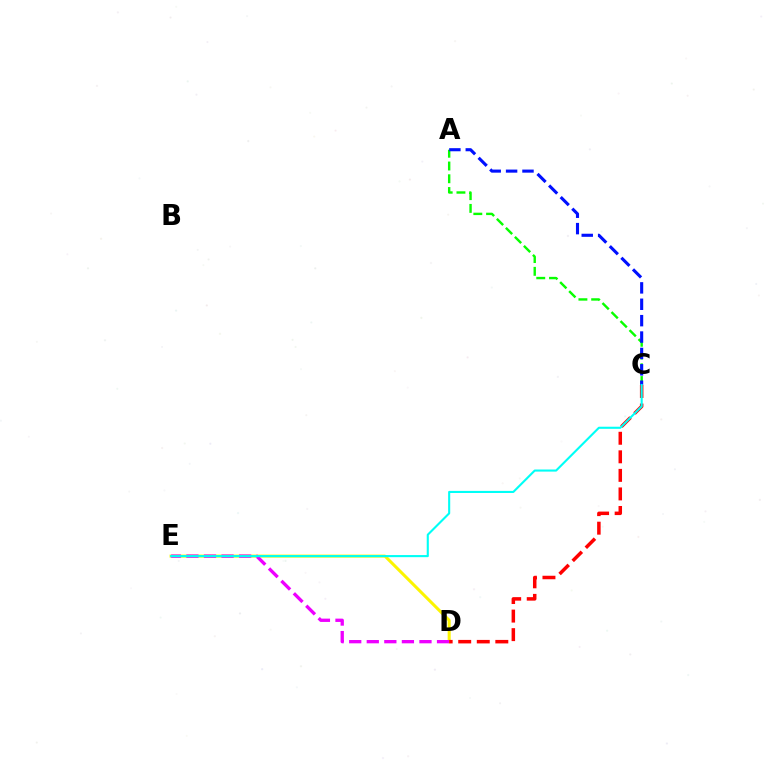{('D', 'E'): [{'color': '#fcf500', 'line_style': 'solid', 'thickness': 2.18}, {'color': '#ee00ff', 'line_style': 'dashed', 'thickness': 2.39}], ('C', 'D'): [{'color': '#ff0000', 'line_style': 'dashed', 'thickness': 2.52}], ('A', 'C'): [{'color': '#08ff00', 'line_style': 'dashed', 'thickness': 1.73}, {'color': '#0010ff', 'line_style': 'dashed', 'thickness': 2.23}], ('C', 'E'): [{'color': '#00fff6', 'line_style': 'solid', 'thickness': 1.51}]}